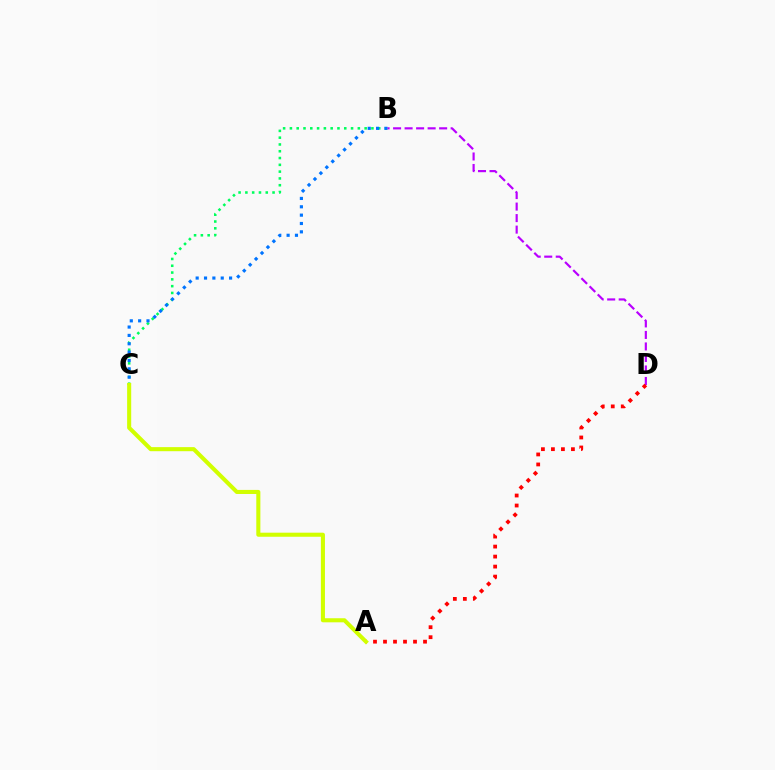{('B', 'C'): [{'color': '#00ff5c', 'line_style': 'dotted', 'thickness': 1.85}, {'color': '#0074ff', 'line_style': 'dotted', 'thickness': 2.27}], ('B', 'D'): [{'color': '#b900ff', 'line_style': 'dashed', 'thickness': 1.56}], ('A', 'D'): [{'color': '#ff0000', 'line_style': 'dotted', 'thickness': 2.72}], ('A', 'C'): [{'color': '#d1ff00', 'line_style': 'solid', 'thickness': 2.93}]}